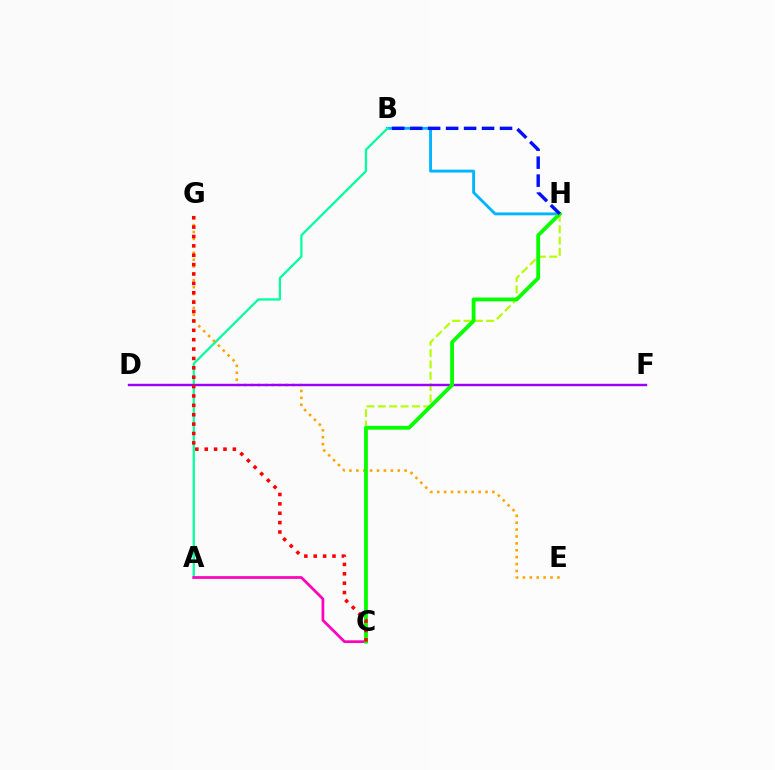{('B', 'H'): [{'color': '#00b5ff', 'line_style': 'solid', 'thickness': 2.06}, {'color': '#0010ff', 'line_style': 'dashed', 'thickness': 2.44}], ('A', 'B'): [{'color': '#00ff9d', 'line_style': 'solid', 'thickness': 1.62}], ('E', 'G'): [{'color': '#ffa500', 'line_style': 'dotted', 'thickness': 1.87}], ('A', 'C'): [{'color': '#ff00bd', 'line_style': 'solid', 'thickness': 1.97}], ('C', 'H'): [{'color': '#b3ff00', 'line_style': 'dashed', 'thickness': 1.54}, {'color': '#08ff00', 'line_style': 'solid', 'thickness': 2.75}], ('D', 'F'): [{'color': '#9b00ff', 'line_style': 'solid', 'thickness': 1.74}], ('C', 'G'): [{'color': '#ff0000', 'line_style': 'dotted', 'thickness': 2.55}]}